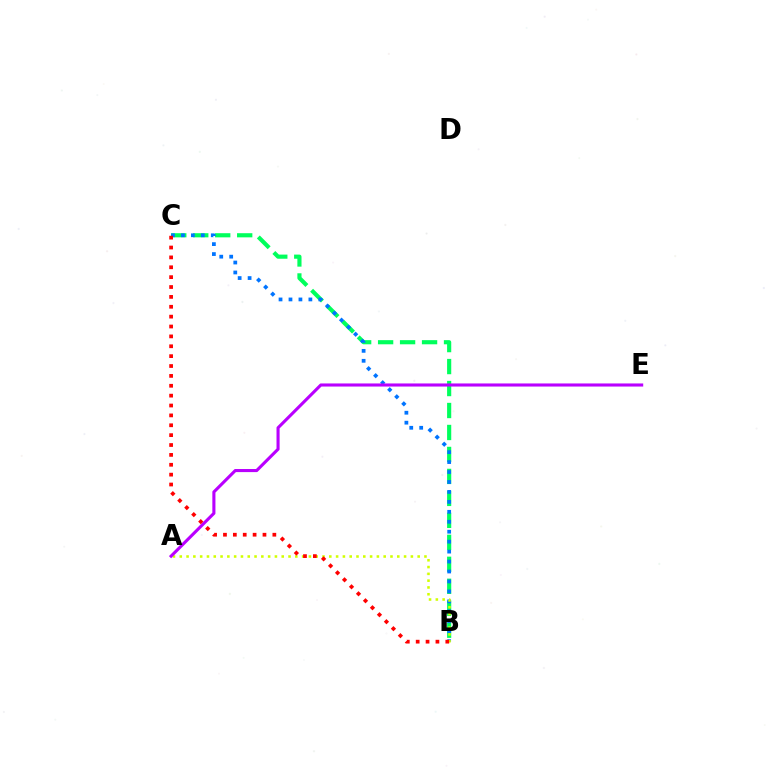{('B', 'C'): [{'color': '#00ff5c', 'line_style': 'dashed', 'thickness': 2.98}, {'color': '#0074ff', 'line_style': 'dotted', 'thickness': 2.7}, {'color': '#ff0000', 'line_style': 'dotted', 'thickness': 2.68}], ('A', 'B'): [{'color': '#d1ff00', 'line_style': 'dotted', 'thickness': 1.85}], ('A', 'E'): [{'color': '#b900ff', 'line_style': 'solid', 'thickness': 2.23}]}